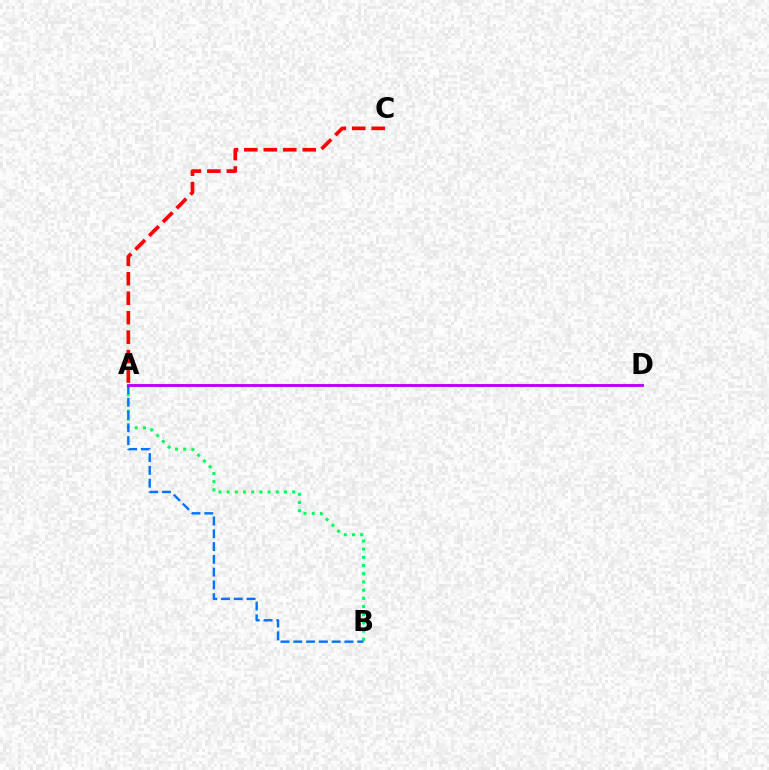{('A', 'C'): [{'color': '#ff0000', 'line_style': 'dashed', 'thickness': 2.64}], ('A', 'B'): [{'color': '#00ff5c', 'line_style': 'dotted', 'thickness': 2.22}, {'color': '#0074ff', 'line_style': 'dashed', 'thickness': 1.74}], ('A', 'D'): [{'color': '#d1ff00', 'line_style': 'dotted', 'thickness': 1.89}, {'color': '#b900ff', 'line_style': 'solid', 'thickness': 2.07}]}